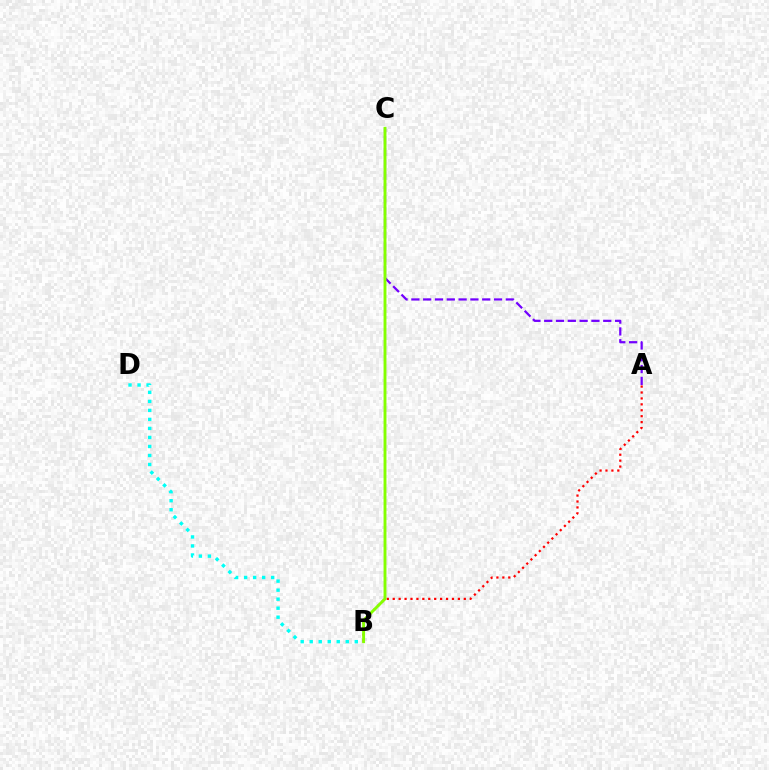{('A', 'B'): [{'color': '#ff0000', 'line_style': 'dotted', 'thickness': 1.61}], ('B', 'D'): [{'color': '#00fff6', 'line_style': 'dotted', 'thickness': 2.45}], ('A', 'C'): [{'color': '#7200ff', 'line_style': 'dashed', 'thickness': 1.6}], ('B', 'C'): [{'color': '#84ff00', 'line_style': 'solid', 'thickness': 2.08}]}